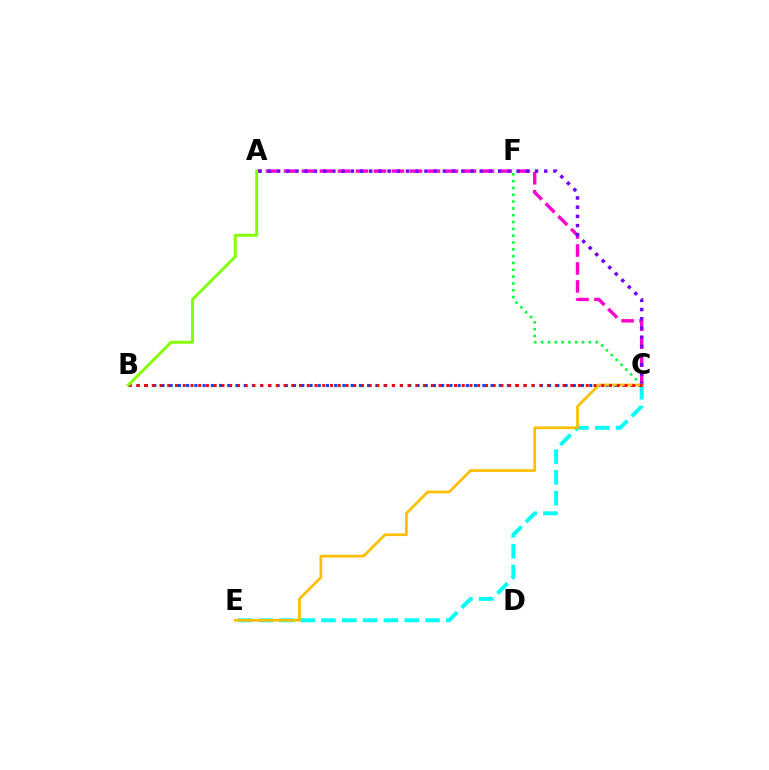{('A', 'C'): [{'color': '#ff00cf', 'line_style': 'dashed', 'thickness': 2.44}, {'color': '#7200ff', 'line_style': 'dotted', 'thickness': 2.5}], ('C', 'E'): [{'color': '#00fff6', 'line_style': 'dashed', 'thickness': 2.83}, {'color': '#ffbd00', 'line_style': 'solid', 'thickness': 1.95}], ('C', 'F'): [{'color': '#00ff39', 'line_style': 'dotted', 'thickness': 1.85}], ('B', 'C'): [{'color': '#004bff', 'line_style': 'dotted', 'thickness': 2.24}, {'color': '#ff0000', 'line_style': 'dotted', 'thickness': 2.11}], ('A', 'B'): [{'color': '#84ff00', 'line_style': 'solid', 'thickness': 2.11}]}